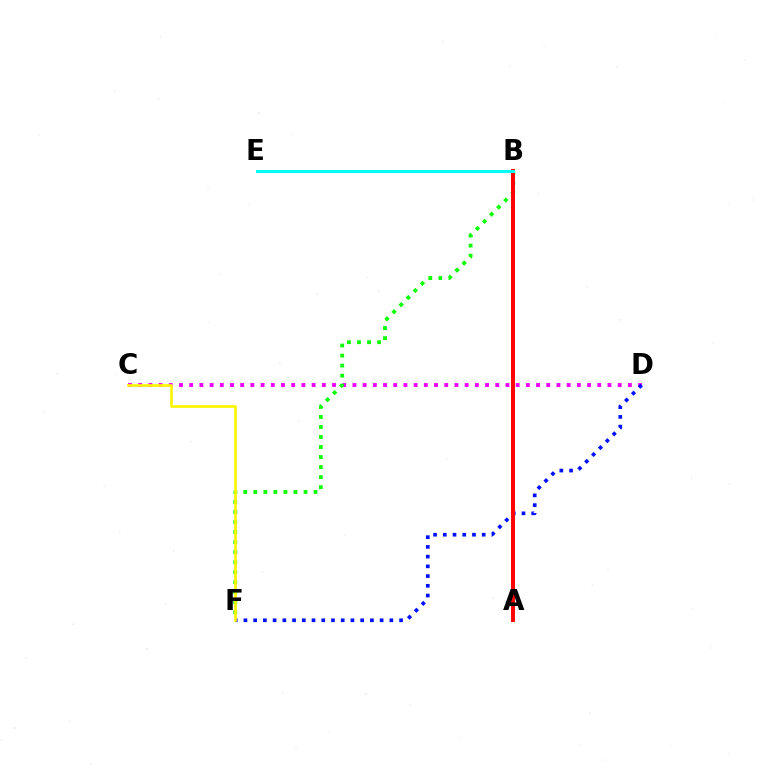{('C', 'D'): [{'color': '#ee00ff', 'line_style': 'dotted', 'thickness': 2.77}], ('B', 'F'): [{'color': '#08ff00', 'line_style': 'dotted', 'thickness': 2.73}], ('D', 'F'): [{'color': '#0010ff', 'line_style': 'dotted', 'thickness': 2.64}], ('A', 'B'): [{'color': '#ff0000', 'line_style': 'solid', 'thickness': 2.85}], ('B', 'E'): [{'color': '#00fff6', 'line_style': 'solid', 'thickness': 2.19}], ('C', 'F'): [{'color': '#fcf500', 'line_style': 'solid', 'thickness': 1.91}]}